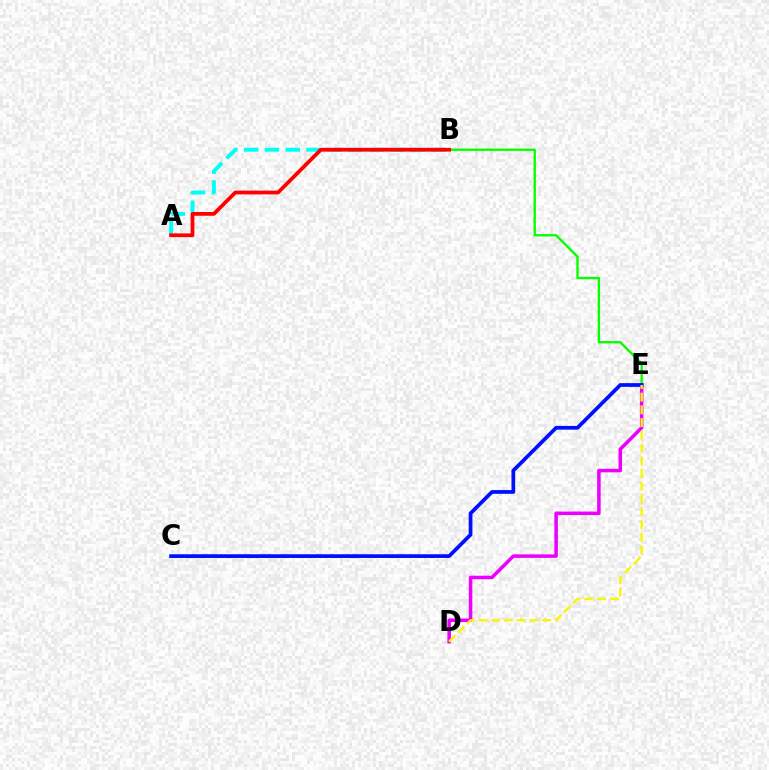{('A', 'B'): [{'color': '#00fff6', 'line_style': 'dashed', 'thickness': 2.83}, {'color': '#ff0000', 'line_style': 'solid', 'thickness': 2.7}], ('B', 'E'): [{'color': '#08ff00', 'line_style': 'solid', 'thickness': 1.71}], ('D', 'E'): [{'color': '#ee00ff', 'line_style': 'solid', 'thickness': 2.53}, {'color': '#fcf500', 'line_style': 'dashed', 'thickness': 1.73}], ('C', 'E'): [{'color': '#0010ff', 'line_style': 'solid', 'thickness': 2.69}]}